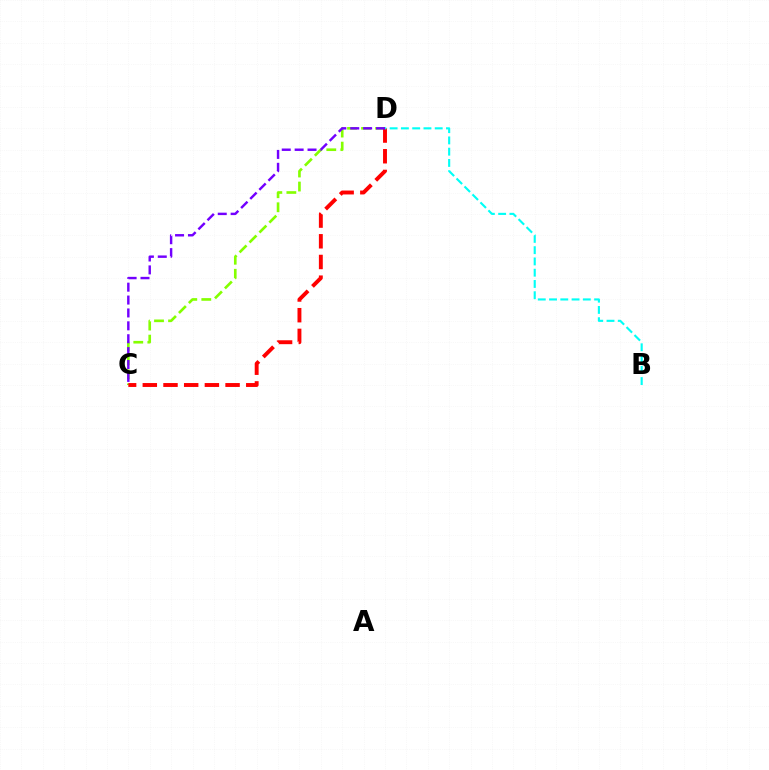{('C', 'D'): [{'color': '#84ff00', 'line_style': 'dashed', 'thickness': 1.91}, {'color': '#ff0000', 'line_style': 'dashed', 'thickness': 2.81}, {'color': '#7200ff', 'line_style': 'dashed', 'thickness': 1.75}], ('B', 'D'): [{'color': '#00fff6', 'line_style': 'dashed', 'thickness': 1.53}]}